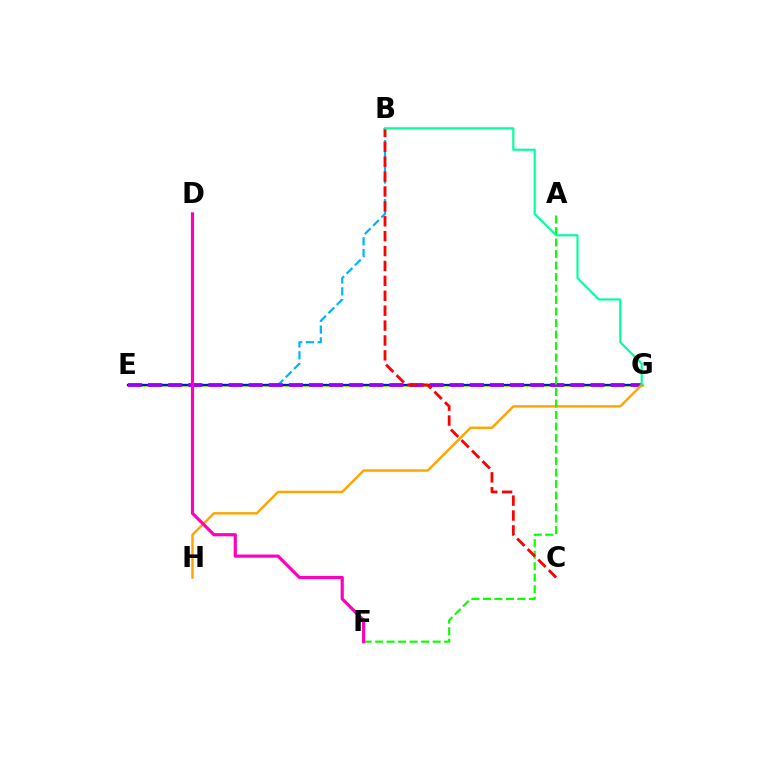{('E', 'G'): [{'color': '#b3ff00', 'line_style': 'solid', 'thickness': 2.39}, {'color': '#0010ff', 'line_style': 'solid', 'thickness': 1.6}, {'color': '#9b00ff', 'line_style': 'dashed', 'thickness': 2.73}], ('B', 'E'): [{'color': '#00b5ff', 'line_style': 'dashed', 'thickness': 1.6}], ('G', 'H'): [{'color': '#ffa500', 'line_style': 'solid', 'thickness': 1.76}], ('A', 'F'): [{'color': '#08ff00', 'line_style': 'dashed', 'thickness': 1.56}], ('B', 'C'): [{'color': '#ff0000', 'line_style': 'dashed', 'thickness': 2.02}], ('B', 'G'): [{'color': '#00ff9d', 'line_style': 'solid', 'thickness': 1.55}], ('D', 'F'): [{'color': '#ff00bd', 'line_style': 'solid', 'thickness': 2.28}]}